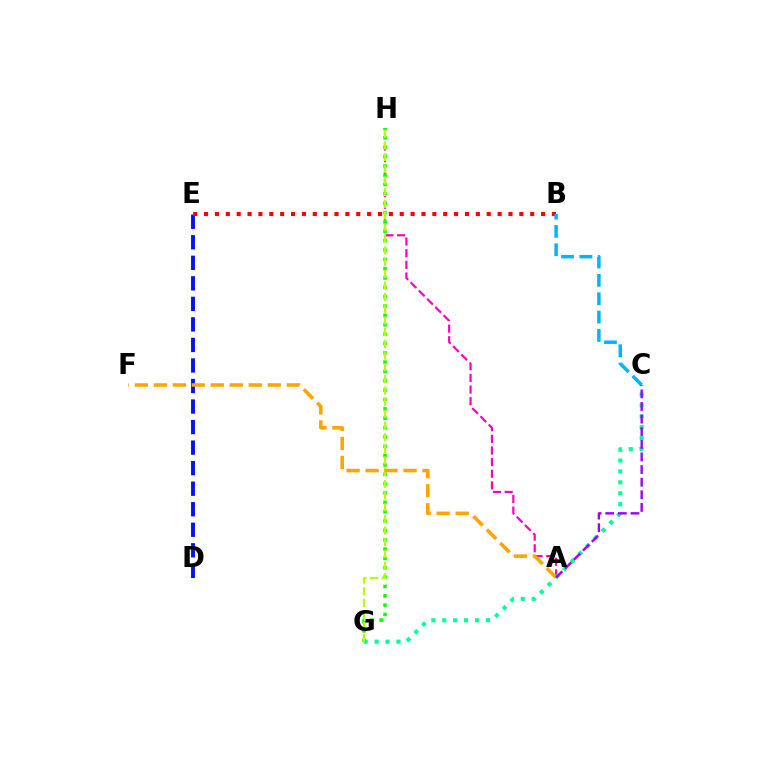{('A', 'H'): [{'color': '#ff00bd', 'line_style': 'dashed', 'thickness': 1.58}], ('C', 'G'): [{'color': '#00ff9d', 'line_style': 'dotted', 'thickness': 2.97}], ('G', 'H'): [{'color': '#08ff00', 'line_style': 'dotted', 'thickness': 2.54}, {'color': '#b3ff00', 'line_style': 'dashed', 'thickness': 1.59}], ('D', 'E'): [{'color': '#0010ff', 'line_style': 'dashed', 'thickness': 2.79}], ('B', 'E'): [{'color': '#ff0000', 'line_style': 'dotted', 'thickness': 2.95}], ('B', 'C'): [{'color': '#00b5ff', 'line_style': 'dashed', 'thickness': 2.49}], ('A', 'F'): [{'color': '#ffa500', 'line_style': 'dashed', 'thickness': 2.58}], ('A', 'C'): [{'color': '#9b00ff', 'line_style': 'dashed', 'thickness': 1.71}]}